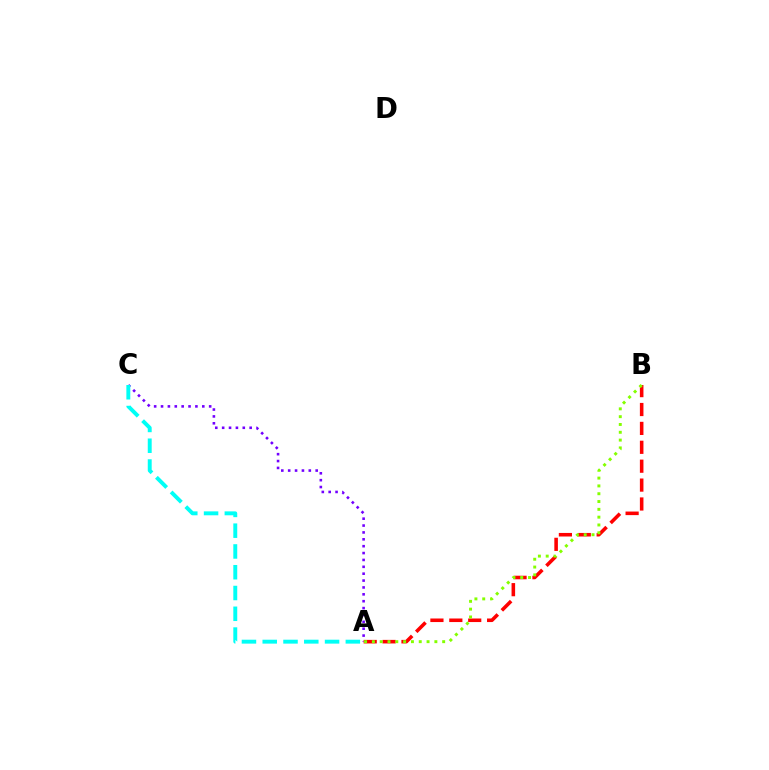{('A', 'C'): [{'color': '#7200ff', 'line_style': 'dotted', 'thickness': 1.87}, {'color': '#00fff6', 'line_style': 'dashed', 'thickness': 2.82}], ('A', 'B'): [{'color': '#ff0000', 'line_style': 'dashed', 'thickness': 2.57}, {'color': '#84ff00', 'line_style': 'dotted', 'thickness': 2.12}]}